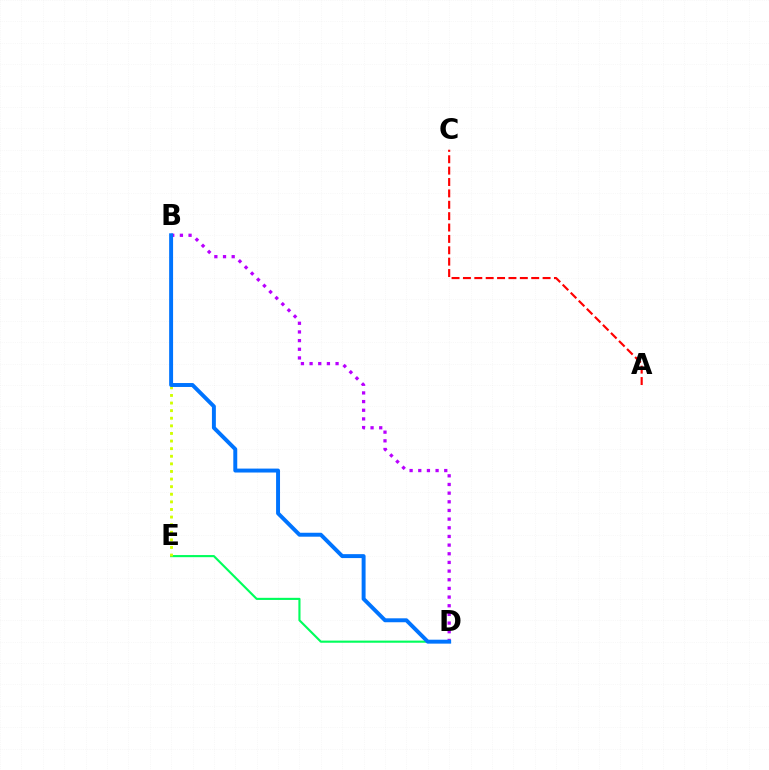{('A', 'C'): [{'color': '#ff0000', 'line_style': 'dashed', 'thickness': 1.55}], ('B', 'D'): [{'color': '#b900ff', 'line_style': 'dotted', 'thickness': 2.35}, {'color': '#0074ff', 'line_style': 'solid', 'thickness': 2.84}], ('D', 'E'): [{'color': '#00ff5c', 'line_style': 'solid', 'thickness': 1.53}], ('B', 'E'): [{'color': '#d1ff00', 'line_style': 'dotted', 'thickness': 2.07}]}